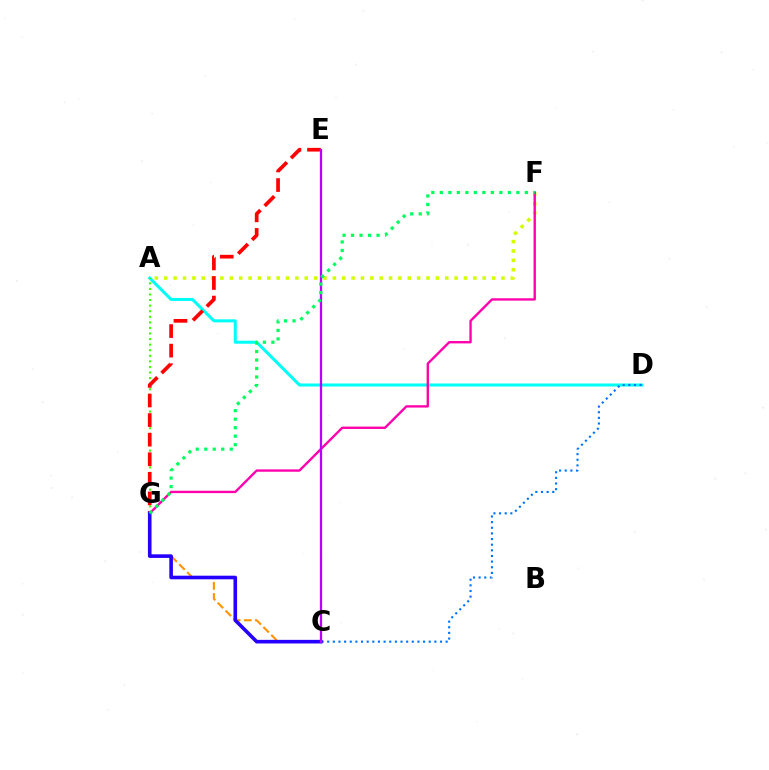{('A', 'D'): [{'color': '#00fff6', 'line_style': 'solid', 'thickness': 2.18}], ('A', 'F'): [{'color': '#d1ff00', 'line_style': 'dotted', 'thickness': 2.54}], ('F', 'G'): [{'color': '#ff00ac', 'line_style': 'solid', 'thickness': 1.7}, {'color': '#00ff5c', 'line_style': 'dotted', 'thickness': 2.31}], ('C', 'G'): [{'color': '#ff9400', 'line_style': 'dashed', 'thickness': 1.51}, {'color': '#2500ff', 'line_style': 'solid', 'thickness': 2.6}], ('A', 'G'): [{'color': '#3dff00', 'line_style': 'dotted', 'thickness': 1.52}], ('C', 'D'): [{'color': '#0074ff', 'line_style': 'dotted', 'thickness': 1.53}], ('E', 'G'): [{'color': '#ff0000', 'line_style': 'dashed', 'thickness': 2.66}], ('C', 'E'): [{'color': '#b900ff', 'line_style': 'solid', 'thickness': 1.63}]}